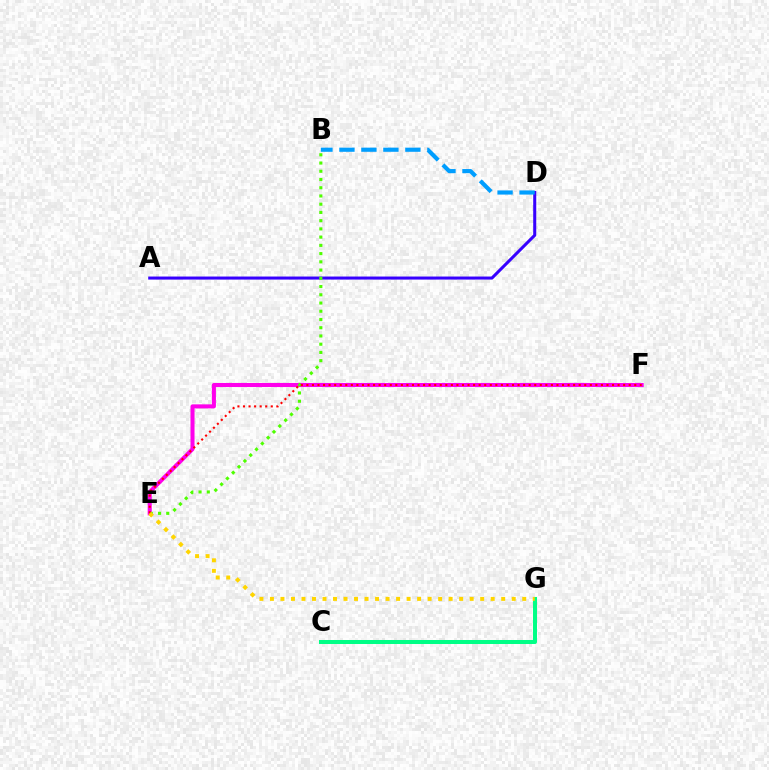{('E', 'F'): [{'color': '#ff00ed', 'line_style': 'solid', 'thickness': 2.92}, {'color': '#ff0000', 'line_style': 'dotted', 'thickness': 1.51}], ('A', 'D'): [{'color': '#3700ff', 'line_style': 'solid', 'thickness': 2.19}], ('B', 'D'): [{'color': '#009eff', 'line_style': 'dashed', 'thickness': 2.99}], ('B', 'E'): [{'color': '#4fff00', 'line_style': 'dotted', 'thickness': 2.24}], ('C', 'G'): [{'color': '#00ff86', 'line_style': 'solid', 'thickness': 2.89}], ('E', 'G'): [{'color': '#ffd500', 'line_style': 'dotted', 'thickness': 2.86}]}